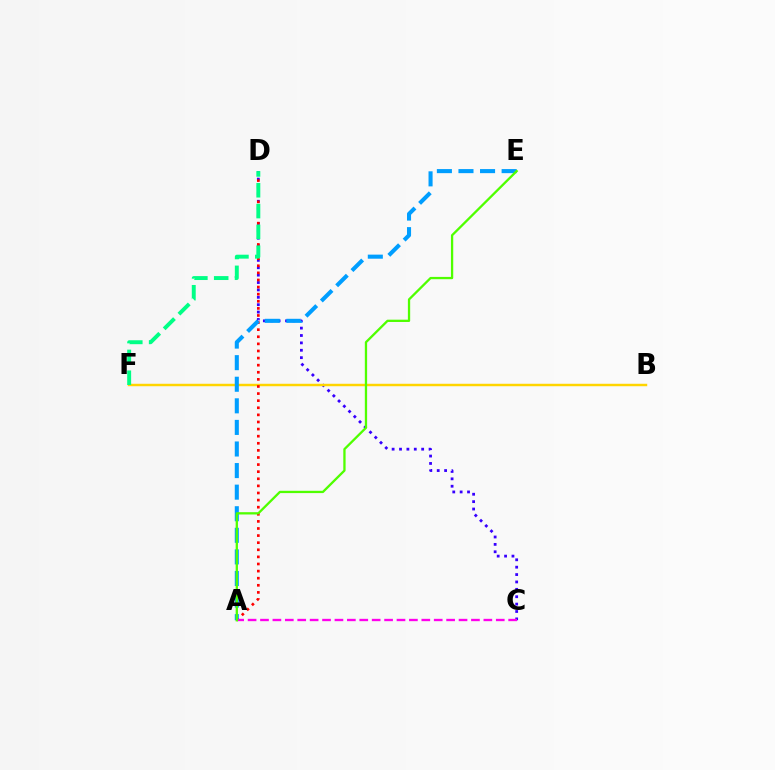{('C', 'D'): [{'color': '#3700ff', 'line_style': 'dotted', 'thickness': 2.01}], ('B', 'F'): [{'color': '#ffd500', 'line_style': 'solid', 'thickness': 1.77}], ('A', 'D'): [{'color': '#ff0000', 'line_style': 'dotted', 'thickness': 1.93}], ('A', 'E'): [{'color': '#009eff', 'line_style': 'dashed', 'thickness': 2.93}, {'color': '#4fff00', 'line_style': 'solid', 'thickness': 1.65}], ('D', 'F'): [{'color': '#00ff86', 'line_style': 'dashed', 'thickness': 2.83}], ('A', 'C'): [{'color': '#ff00ed', 'line_style': 'dashed', 'thickness': 1.69}]}